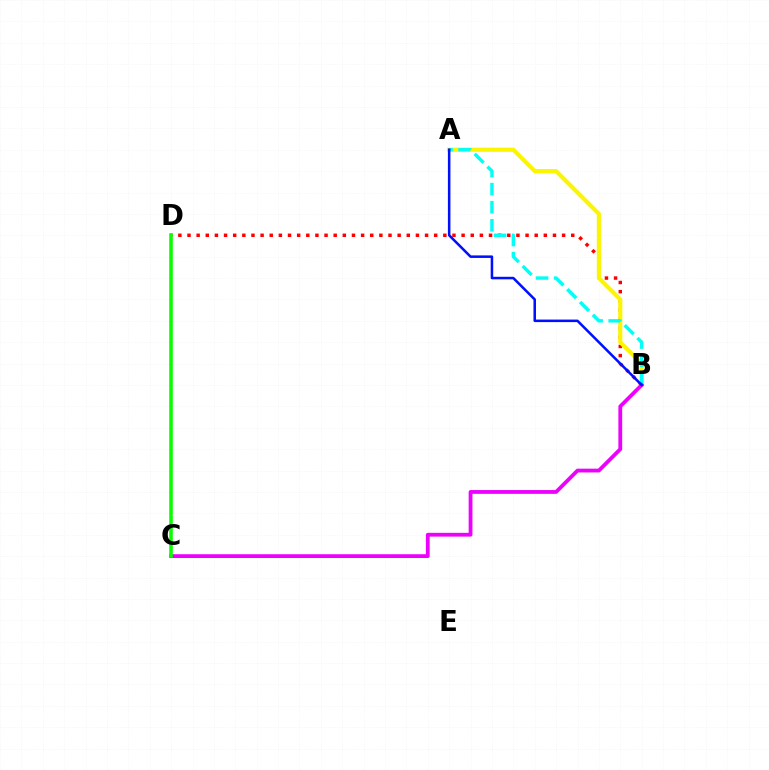{('B', 'D'): [{'color': '#ff0000', 'line_style': 'dotted', 'thickness': 2.48}], ('A', 'B'): [{'color': '#fcf500', 'line_style': 'solid', 'thickness': 2.97}, {'color': '#00fff6', 'line_style': 'dashed', 'thickness': 2.46}, {'color': '#0010ff', 'line_style': 'solid', 'thickness': 1.82}], ('B', 'C'): [{'color': '#ee00ff', 'line_style': 'solid', 'thickness': 2.73}], ('C', 'D'): [{'color': '#08ff00', 'line_style': 'solid', 'thickness': 2.57}]}